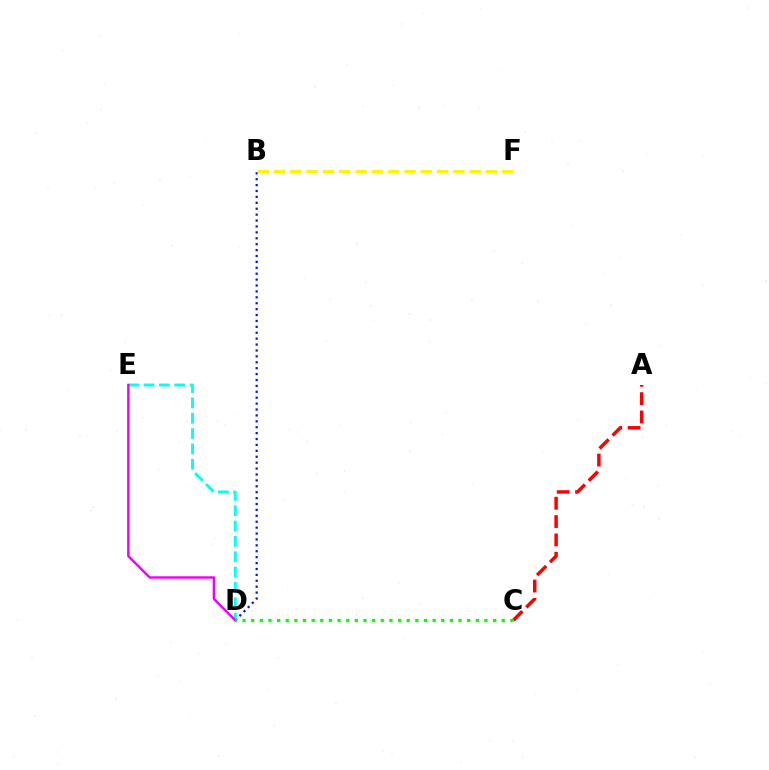{('A', 'C'): [{'color': '#ff0000', 'line_style': 'dashed', 'thickness': 2.49}], ('B', 'D'): [{'color': '#0010ff', 'line_style': 'dotted', 'thickness': 1.6}], ('D', 'E'): [{'color': '#00fff6', 'line_style': 'dashed', 'thickness': 2.08}, {'color': '#ee00ff', 'line_style': 'solid', 'thickness': 1.74}], ('B', 'F'): [{'color': '#fcf500', 'line_style': 'dashed', 'thickness': 2.22}], ('C', 'D'): [{'color': '#08ff00', 'line_style': 'dotted', 'thickness': 2.35}]}